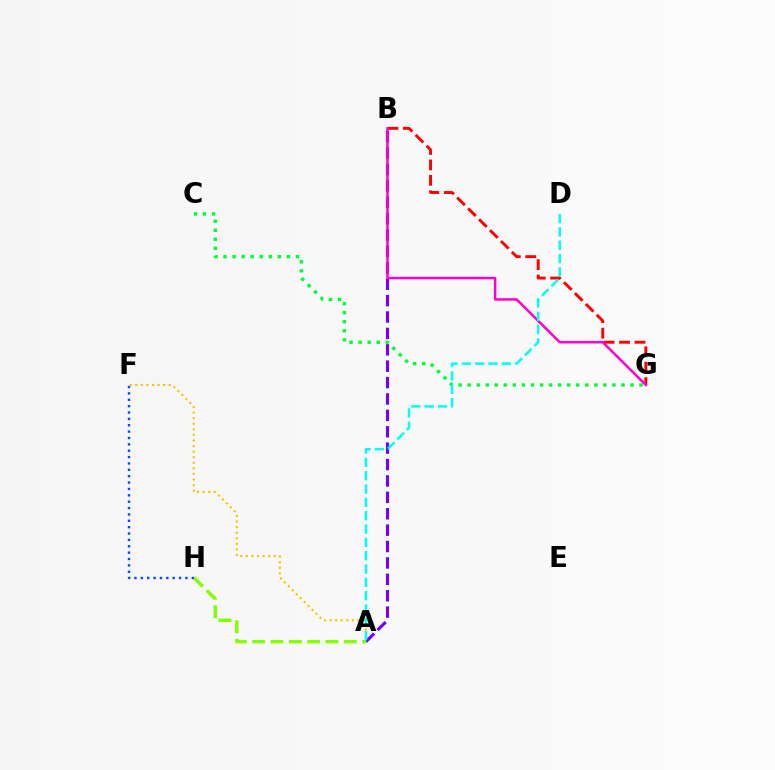{('A', 'F'): [{'color': '#ffbd00', 'line_style': 'dotted', 'thickness': 1.52}], ('B', 'G'): [{'color': '#ff0000', 'line_style': 'dashed', 'thickness': 2.1}, {'color': '#ff00cf', 'line_style': 'solid', 'thickness': 1.79}], ('A', 'B'): [{'color': '#7200ff', 'line_style': 'dashed', 'thickness': 2.23}], ('C', 'G'): [{'color': '#00ff39', 'line_style': 'dotted', 'thickness': 2.46}], ('A', 'H'): [{'color': '#84ff00', 'line_style': 'dashed', 'thickness': 2.49}], ('A', 'D'): [{'color': '#00fff6', 'line_style': 'dashed', 'thickness': 1.81}], ('F', 'H'): [{'color': '#004bff', 'line_style': 'dotted', 'thickness': 1.73}]}